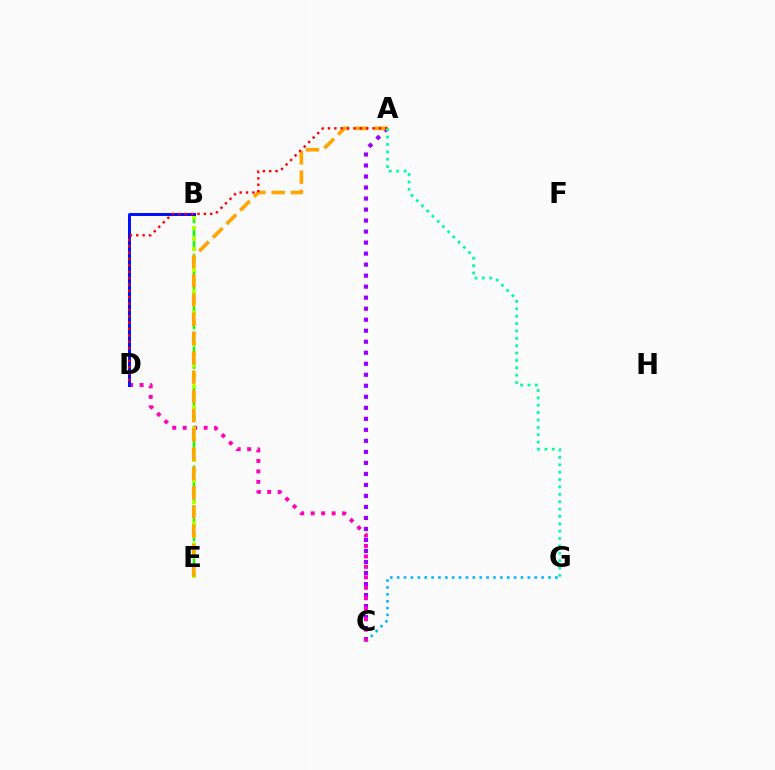{('B', 'E'): [{'color': '#08ff00', 'line_style': 'dashed', 'thickness': 1.8}, {'color': '#b3ff00', 'line_style': 'dotted', 'thickness': 2.87}], ('A', 'C'): [{'color': '#9b00ff', 'line_style': 'dotted', 'thickness': 2.99}], ('C', 'G'): [{'color': '#00b5ff', 'line_style': 'dotted', 'thickness': 1.87}], ('C', 'D'): [{'color': '#ff00bd', 'line_style': 'dotted', 'thickness': 2.84}], ('B', 'D'): [{'color': '#0010ff', 'line_style': 'solid', 'thickness': 2.14}], ('A', 'E'): [{'color': '#ffa500', 'line_style': 'dashed', 'thickness': 2.62}], ('A', 'D'): [{'color': '#ff0000', 'line_style': 'dotted', 'thickness': 1.73}], ('A', 'G'): [{'color': '#00ff9d', 'line_style': 'dotted', 'thickness': 2.0}]}